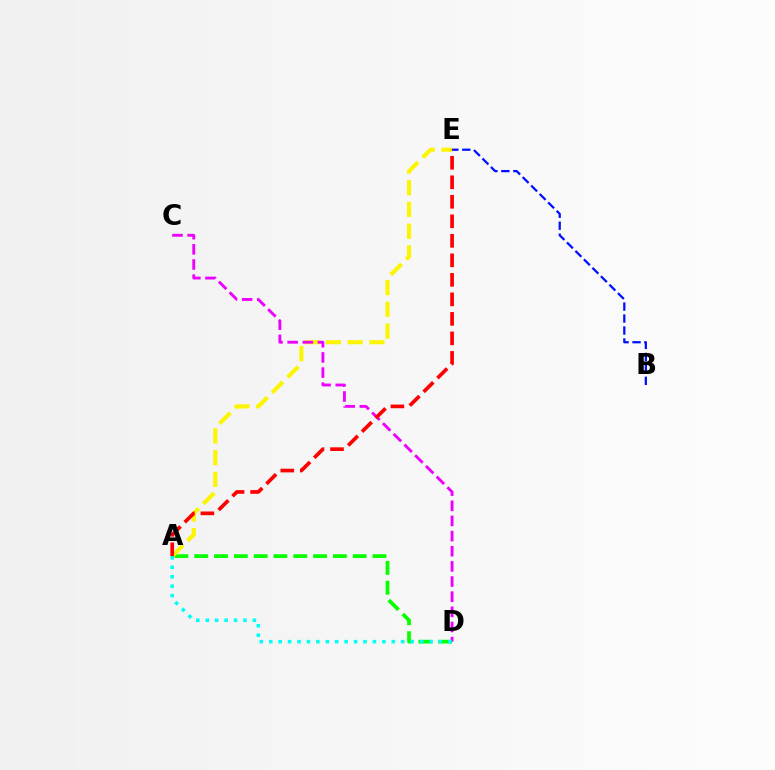{('A', 'D'): [{'color': '#08ff00', 'line_style': 'dashed', 'thickness': 2.69}, {'color': '#00fff6', 'line_style': 'dotted', 'thickness': 2.56}], ('A', 'E'): [{'color': '#fcf500', 'line_style': 'dashed', 'thickness': 2.96}, {'color': '#ff0000', 'line_style': 'dashed', 'thickness': 2.65}], ('C', 'D'): [{'color': '#ee00ff', 'line_style': 'dashed', 'thickness': 2.06}], ('B', 'E'): [{'color': '#0010ff', 'line_style': 'dashed', 'thickness': 1.63}]}